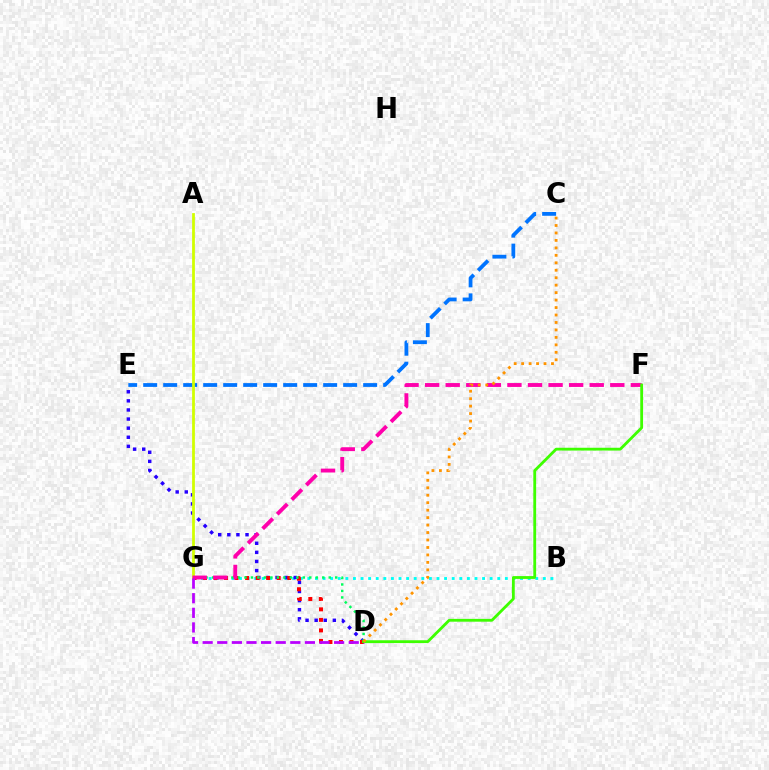{('B', 'G'): [{'color': '#00fff6', 'line_style': 'dotted', 'thickness': 2.06}], ('C', 'E'): [{'color': '#0074ff', 'line_style': 'dashed', 'thickness': 2.72}], ('D', 'E'): [{'color': '#2500ff', 'line_style': 'dotted', 'thickness': 2.47}], ('D', 'G'): [{'color': '#ff0000', 'line_style': 'dotted', 'thickness': 2.86}, {'color': '#00ff5c', 'line_style': 'dotted', 'thickness': 1.76}, {'color': '#b900ff', 'line_style': 'dashed', 'thickness': 1.98}], ('A', 'G'): [{'color': '#d1ff00', 'line_style': 'solid', 'thickness': 2.0}], ('F', 'G'): [{'color': '#ff00ac', 'line_style': 'dashed', 'thickness': 2.8}], ('D', 'F'): [{'color': '#3dff00', 'line_style': 'solid', 'thickness': 2.03}], ('C', 'D'): [{'color': '#ff9400', 'line_style': 'dotted', 'thickness': 2.03}]}